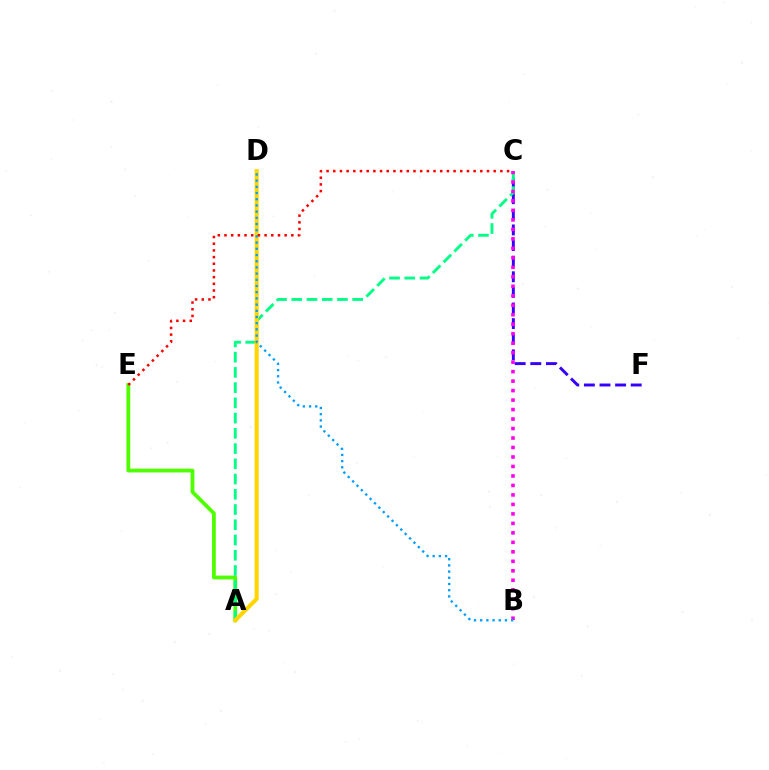{('A', 'E'): [{'color': '#4fff00', 'line_style': 'solid', 'thickness': 2.73}], ('C', 'F'): [{'color': '#3700ff', 'line_style': 'dashed', 'thickness': 2.12}], ('A', 'C'): [{'color': '#00ff86', 'line_style': 'dashed', 'thickness': 2.07}], ('A', 'D'): [{'color': '#ffd500', 'line_style': 'solid', 'thickness': 2.93}], ('B', 'C'): [{'color': '#ff00ed', 'line_style': 'dotted', 'thickness': 2.58}], ('C', 'E'): [{'color': '#ff0000', 'line_style': 'dotted', 'thickness': 1.82}], ('B', 'D'): [{'color': '#009eff', 'line_style': 'dotted', 'thickness': 1.68}]}